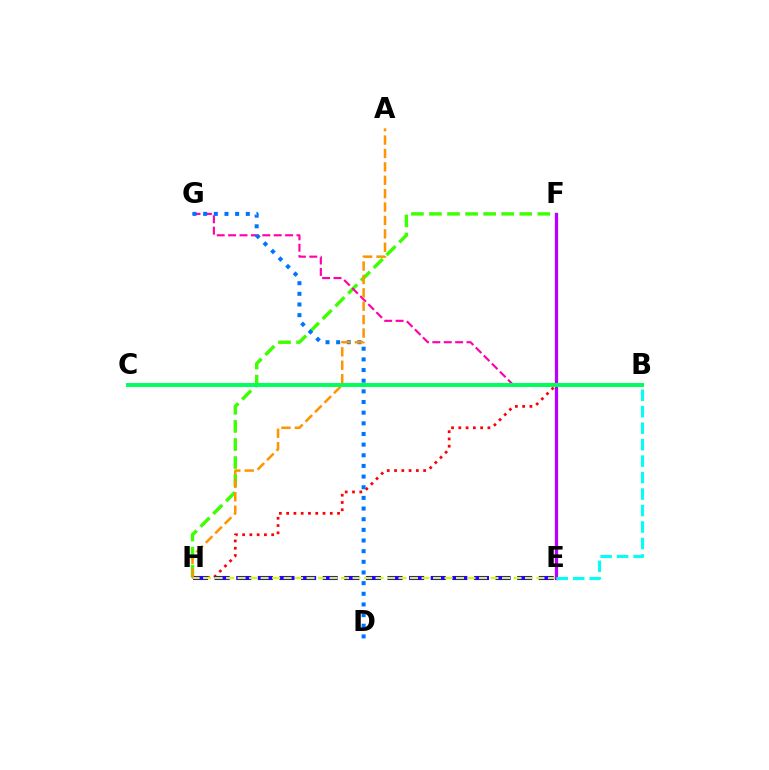{('B', 'H'): [{'color': '#ff0000', 'line_style': 'dotted', 'thickness': 1.98}], ('F', 'H'): [{'color': '#3dff00', 'line_style': 'dashed', 'thickness': 2.45}], ('E', 'H'): [{'color': '#2500ff', 'line_style': 'dashed', 'thickness': 2.94}, {'color': '#d1ff00', 'line_style': 'dashed', 'thickness': 1.56}], ('B', 'G'): [{'color': '#ff00ac', 'line_style': 'dashed', 'thickness': 1.55}], ('D', 'G'): [{'color': '#0074ff', 'line_style': 'dotted', 'thickness': 2.89}], ('E', 'F'): [{'color': '#b900ff', 'line_style': 'solid', 'thickness': 2.35}], ('B', 'E'): [{'color': '#00fff6', 'line_style': 'dashed', 'thickness': 2.24}], ('A', 'H'): [{'color': '#ff9400', 'line_style': 'dashed', 'thickness': 1.82}], ('B', 'C'): [{'color': '#00ff5c', 'line_style': 'solid', 'thickness': 2.86}]}